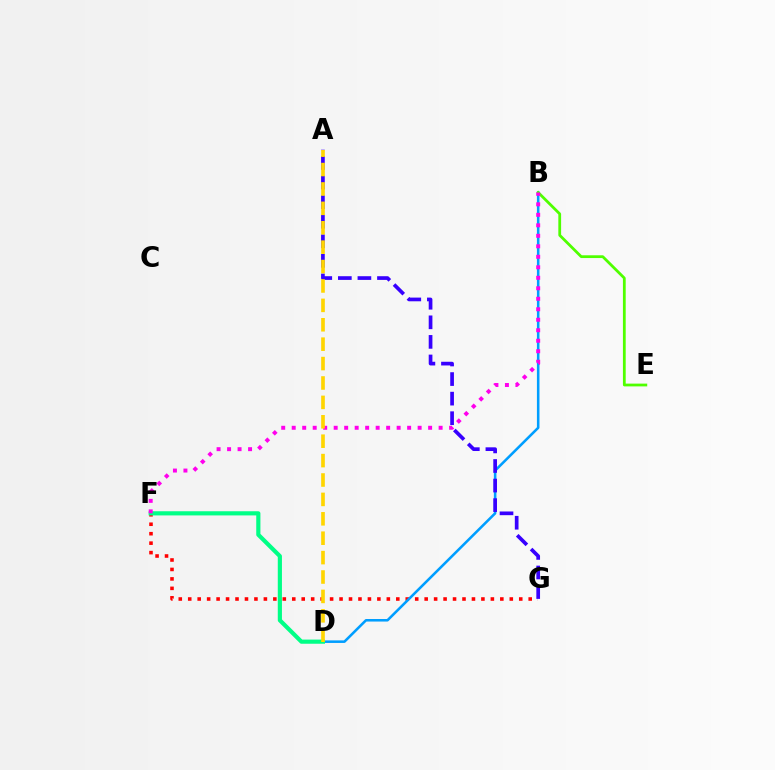{('F', 'G'): [{'color': '#ff0000', 'line_style': 'dotted', 'thickness': 2.57}], ('B', 'D'): [{'color': '#009eff', 'line_style': 'solid', 'thickness': 1.84}], ('D', 'F'): [{'color': '#00ff86', 'line_style': 'solid', 'thickness': 3.0}], ('A', 'G'): [{'color': '#3700ff', 'line_style': 'dashed', 'thickness': 2.66}], ('B', 'E'): [{'color': '#4fff00', 'line_style': 'solid', 'thickness': 1.99}], ('B', 'F'): [{'color': '#ff00ed', 'line_style': 'dotted', 'thickness': 2.85}], ('A', 'D'): [{'color': '#ffd500', 'line_style': 'dashed', 'thickness': 2.64}]}